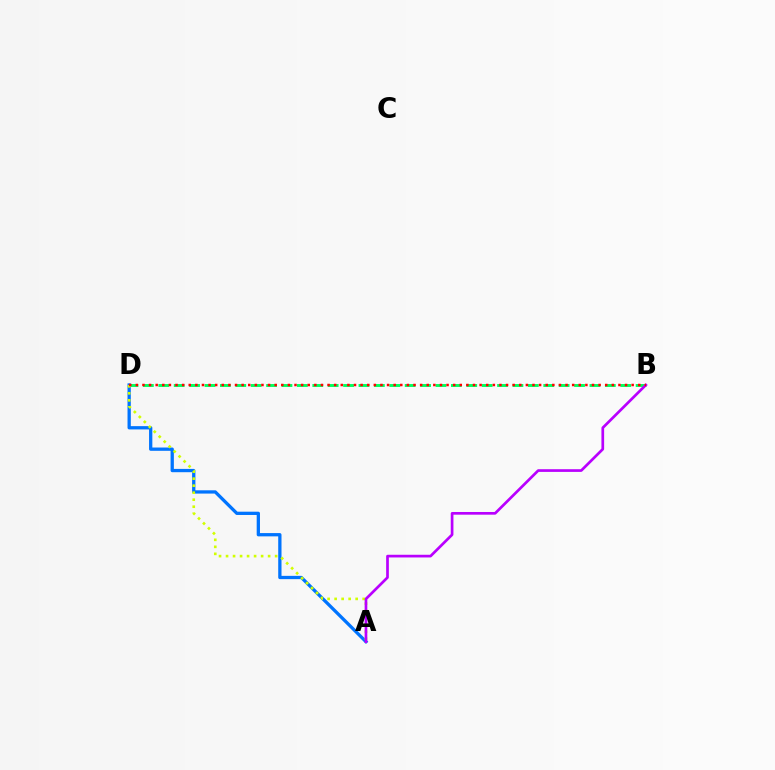{('A', 'D'): [{'color': '#0074ff', 'line_style': 'solid', 'thickness': 2.37}, {'color': '#d1ff00', 'line_style': 'dotted', 'thickness': 1.91}], ('B', 'D'): [{'color': '#00ff5c', 'line_style': 'dashed', 'thickness': 2.09}, {'color': '#ff0000', 'line_style': 'dotted', 'thickness': 1.8}], ('A', 'B'): [{'color': '#b900ff', 'line_style': 'solid', 'thickness': 1.94}]}